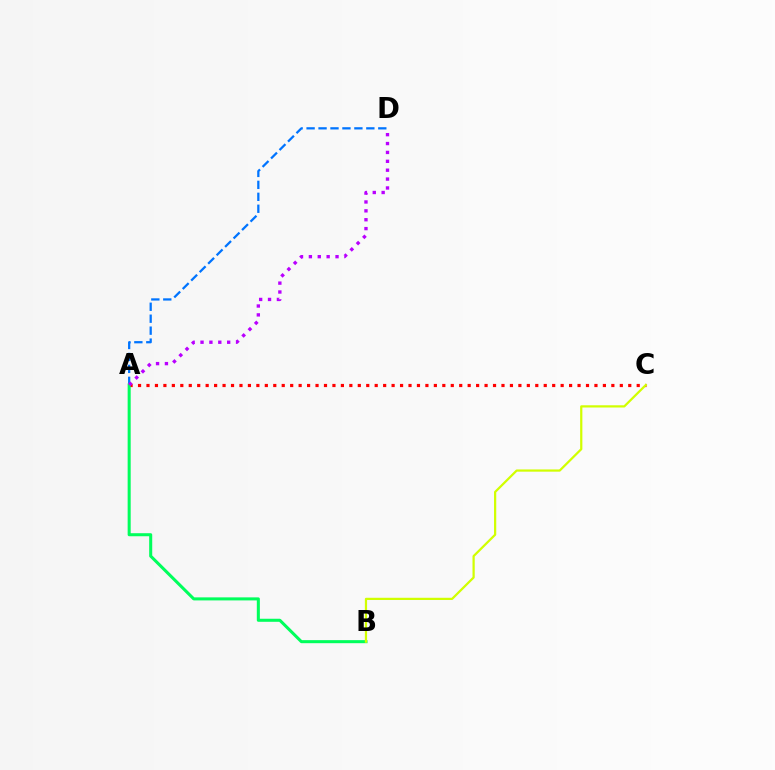{('A', 'D'): [{'color': '#0074ff', 'line_style': 'dashed', 'thickness': 1.62}, {'color': '#b900ff', 'line_style': 'dotted', 'thickness': 2.41}], ('A', 'C'): [{'color': '#ff0000', 'line_style': 'dotted', 'thickness': 2.3}], ('A', 'B'): [{'color': '#00ff5c', 'line_style': 'solid', 'thickness': 2.19}], ('B', 'C'): [{'color': '#d1ff00', 'line_style': 'solid', 'thickness': 1.6}]}